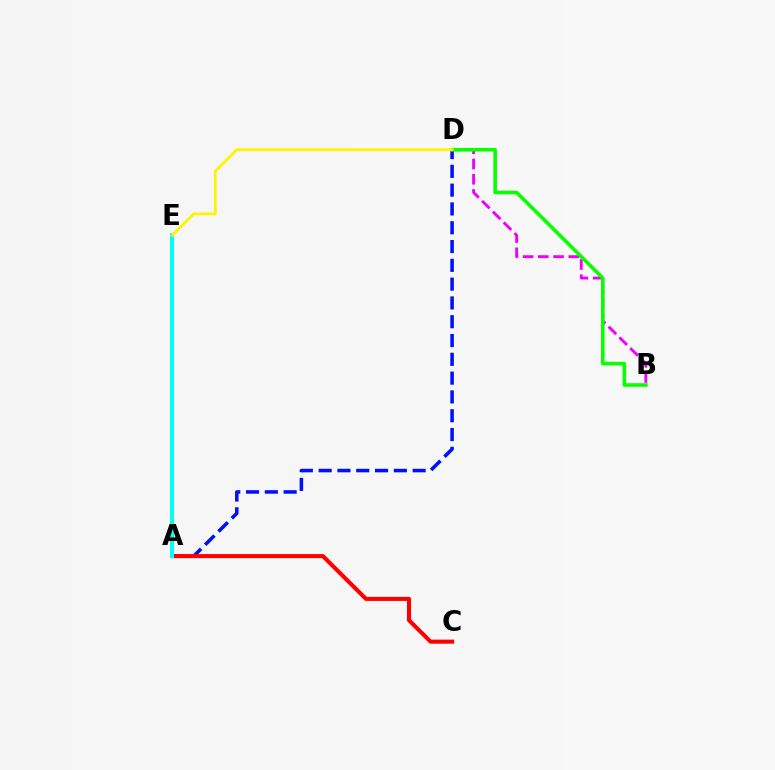{('A', 'D'): [{'color': '#0010ff', 'line_style': 'dashed', 'thickness': 2.55}], ('A', 'C'): [{'color': '#ff0000', 'line_style': 'solid', 'thickness': 2.94}], ('B', 'D'): [{'color': '#ee00ff', 'line_style': 'dashed', 'thickness': 2.07}, {'color': '#08ff00', 'line_style': 'solid', 'thickness': 2.59}], ('A', 'E'): [{'color': '#00fff6', 'line_style': 'solid', 'thickness': 2.85}], ('D', 'E'): [{'color': '#fcf500', 'line_style': 'solid', 'thickness': 2.01}]}